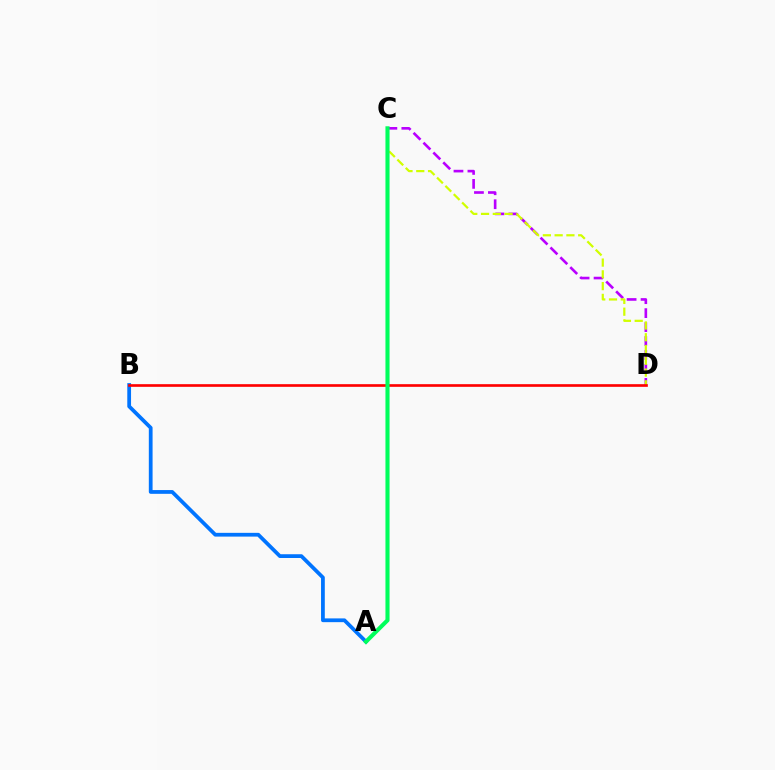{('C', 'D'): [{'color': '#b900ff', 'line_style': 'dashed', 'thickness': 1.9}, {'color': '#d1ff00', 'line_style': 'dashed', 'thickness': 1.6}], ('A', 'B'): [{'color': '#0074ff', 'line_style': 'solid', 'thickness': 2.71}], ('B', 'D'): [{'color': '#ff0000', 'line_style': 'solid', 'thickness': 1.91}], ('A', 'C'): [{'color': '#00ff5c', 'line_style': 'solid', 'thickness': 2.95}]}